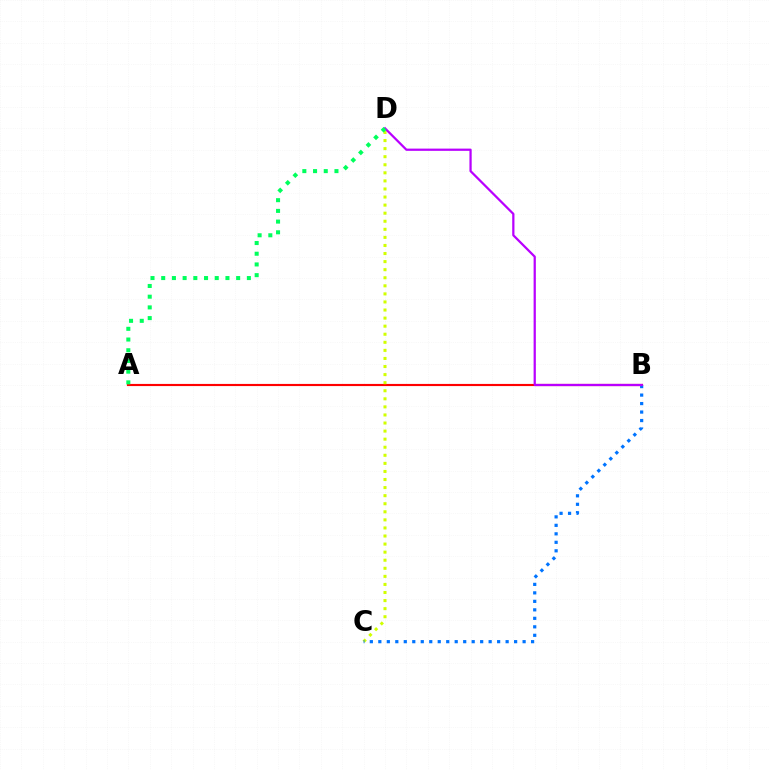{('A', 'B'): [{'color': '#ff0000', 'line_style': 'solid', 'thickness': 1.55}], ('C', 'D'): [{'color': '#d1ff00', 'line_style': 'dotted', 'thickness': 2.19}], ('B', 'C'): [{'color': '#0074ff', 'line_style': 'dotted', 'thickness': 2.31}], ('B', 'D'): [{'color': '#b900ff', 'line_style': 'solid', 'thickness': 1.61}], ('A', 'D'): [{'color': '#00ff5c', 'line_style': 'dotted', 'thickness': 2.91}]}